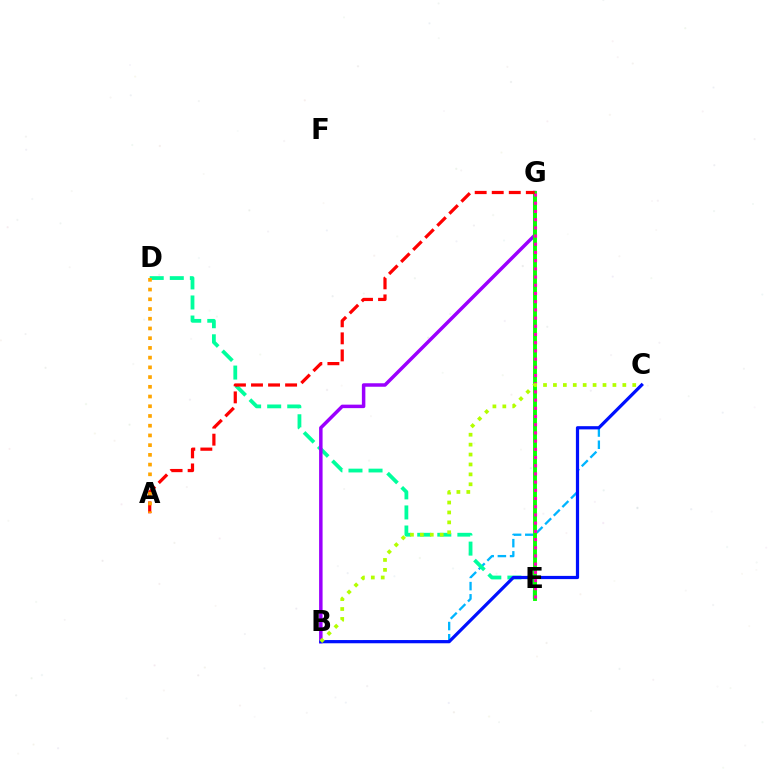{('B', 'C'): [{'color': '#00b5ff', 'line_style': 'dashed', 'thickness': 1.66}, {'color': '#0010ff', 'line_style': 'solid', 'thickness': 2.32}, {'color': '#b3ff00', 'line_style': 'dotted', 'thickness': 2.69}], ('D', 'E'): [{'color': '#00ff9d', 'line_style': 'dashed', 'thickness': 2.73}], ('B', 'G'): [{'color': '#9b00ff', 'line_style': 'solid', 'thickness': 2.51}], ('E', 'G'): [{'color': '#08ff00', 'line_style': 'solid', 'thickness': 2.79}, {'color': '#ff00bd', 'line_style': 'dotted', 'thickness': 2.23}], ('A', 'G'): [{'color': '#ff0000', 'line_style': 'dashed', 'thickness': 2.32}], ('A', 'D'): [{'color': '#ffa500', 'line_style': 'dotted', 'thickness': 2.64}]}